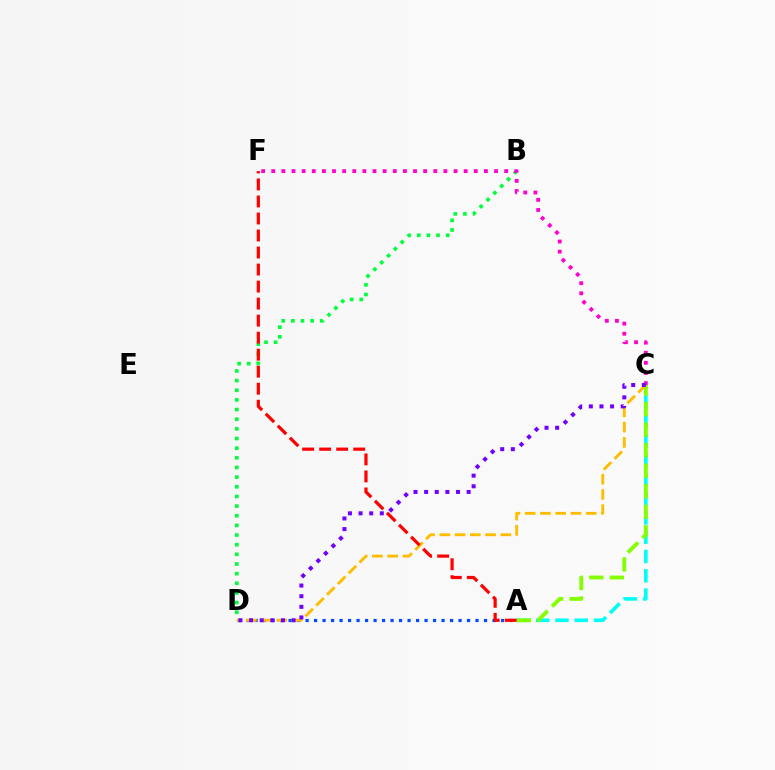{('A', 'D'): [{'color': '#004bff', 'line_style': 'dotted', 'thickness': 2.31}], ('A', 'C'): [{'color': '#00fff6', 'line_style': 'dashed', 'thickness': 2.62}, {'color': '#84ff00', 'line_style': 'dashed', 'thickness': 2.79}], ('B', 'D'): [{'color': '#00ff39', 'line_style': 'dotted', 'thickness': 2.62}], ('C', 'D'): [{'color': '#ffbd00', 'line_style': 'dashed', 'thickness': 2.07}, {'color': '#7200ff', 'line_style': 'dotted', 'thickness': 2.89}], ('C', 'F'): [{'color': '#ff00cf', 'line_style': 'dotted', 'thickness': 2.75}], ('A', 'F'): [{'color': '#ff0000', 'line_style': 'dashed', 'thickness': 2.31}]}